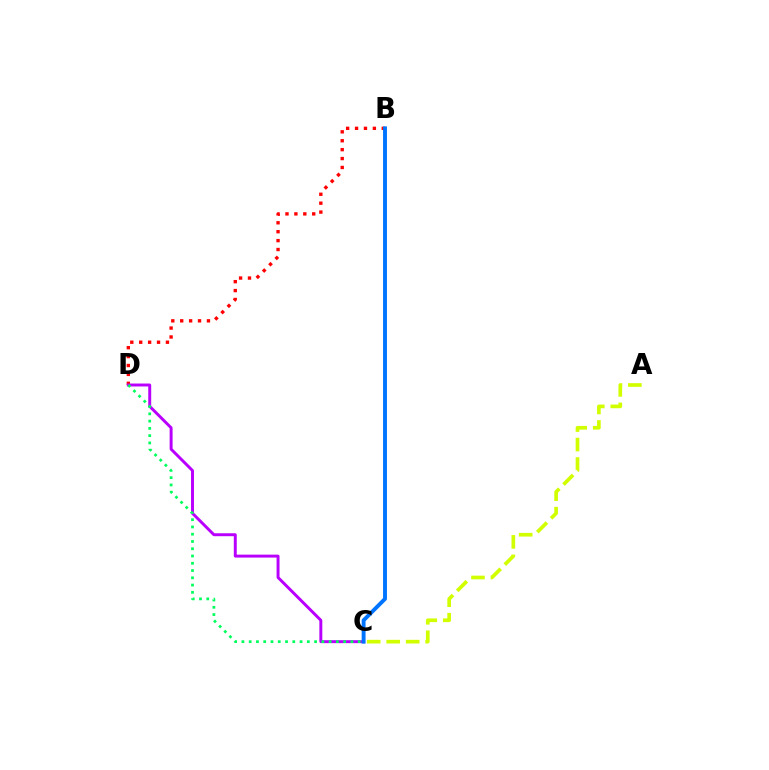{('B', 'D'): [{'color': '#ff0000', 'line_style': 'dotted', 'thickness': 2.42}], ('C', 'D'): [{'color': '#b900ff', 'line_style': 'solid', 'thickness': 2.12}, {'color': '#00ff5c', 'line_style': 'dotted', 'thickness': 1.97}], ('A', 'C'): [{'color': '#d1ff00', 'line_style': 'dashed', 'thickness': 2.65}], ('B', 'C'): [{'color': '#0074ff', 'line_style': 'solid', 'thickness': 2.8}]}